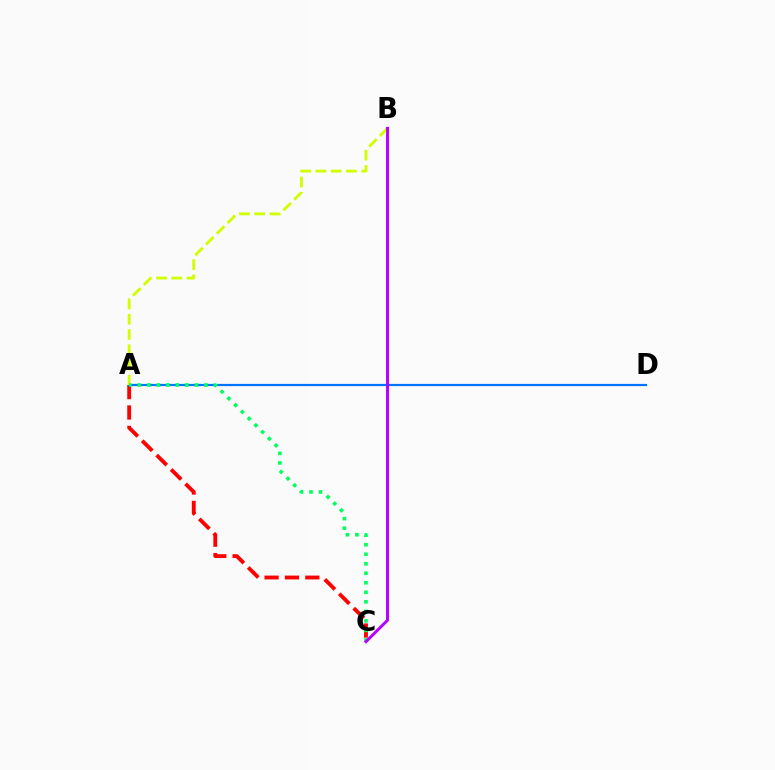{('A', 'C'): [{'color': '#ff0000', 'line_style': 'dashed', 'thickness': 2.77}, {'color': '#00ff5c', 'line_style': 'dotted', 'thickness': 2.59}], ('A', 'D'): [{'color': '#0074ff', 'line_style': 'solid', 'thickness': 1.59}], ('A', 'B'): [{'color': '#d1ff00', 'line_style': 'dashed', 'thickness': 2.07}], ('B', 'C'): [{'color': '#b900ff', 'line_style': 'solid', 'thickness': 2.13}]}